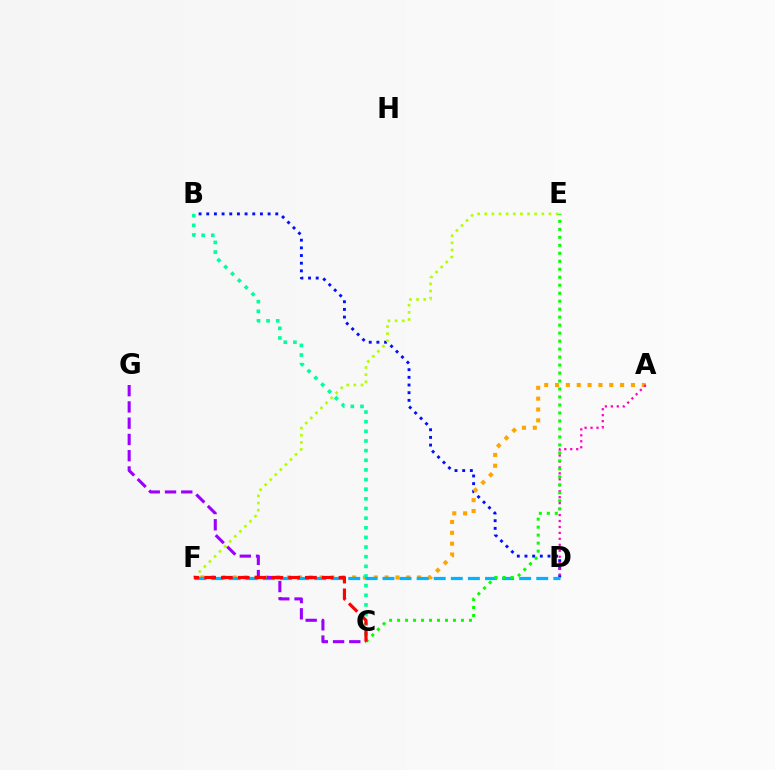{('B', 'D'): [{'color': '#0010ff', 'line_style': 'dotted', 'thickness': 2.08}], ('A', 'F'): [{'color': '#ffa500', 'line_style': 'dotted', 'thickness': 2.95}], ('B', 'C'): [{'color': '#00ff9d', 'line_style': 'dotted', 'thickness': 2.62}], ('D', 'F'): [{'color': '#00b5ff', 'line_style': 'dashed', 'thickness': 2.32}], ('A', 'D'): [{'color': '#ff00bd', 'line_style': 'dotted', 'thickness': 1.62}], ('E', 'F'): [{'color': '#b3ff00', 'line_style': 'dotted', 'thickness': 1.94}], ('C', 'G'): [{'color': '#9b00ff', 'line_style': 'dashed', 'thickness': 2.21}], ('C', 'E'): [{'color': '#08ff00', 'line_style': 'dotted', 'thickness': 2.17}], ('C', 'F'): [{'color': '#ff0000', 'line_style': 'dashed', 'thickness': 2.28}]}